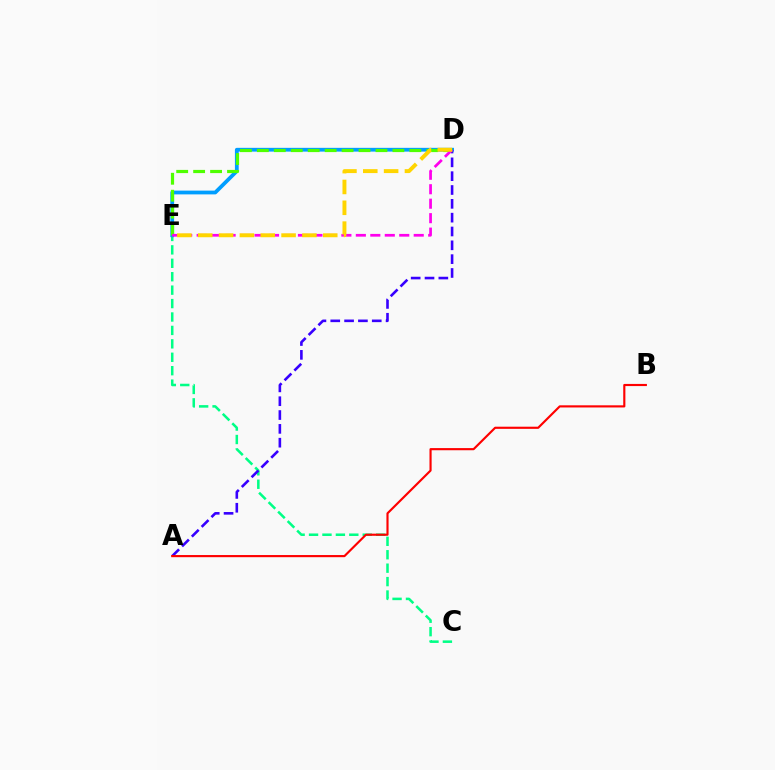{('C', 'E'): [{'color': '#00ff86', 'line_style': 'dashed', 'thickness': 1.82}], ('D', 'E'): [{'color': '#009eff', 'line_style': 'solid', 'thickness': 2.72}, {'color': '#4fff00', 'line_style': 'dashed', 'thickness': 2.3}, {'color': '#ff00ed', 'line_style': 'dashed', 'thickness': 1.97}, {'color': '#ffd500', 'line_style': 'dashed', 'thickness': 2.83}], ('A', 'D'): [{'color': '#3700ff', 'line_style': 'dashed', 'thickness': 1.88}], ('A', 'B'): [{'color': '#ff0000', 'line_style': 'solid', 'thickness': 1.55}]}